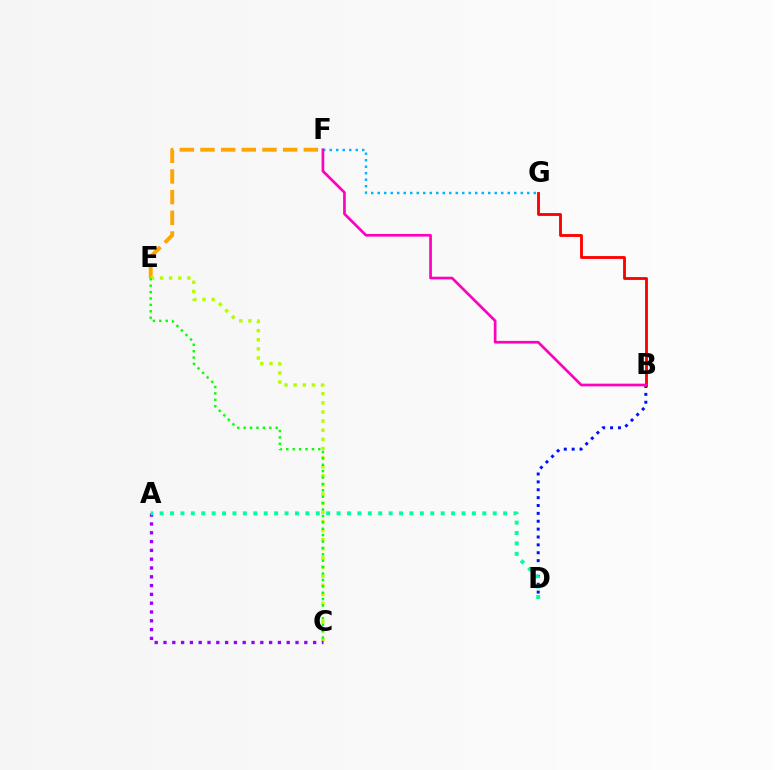{('B', 'D'): [{'color': '#0010ff', 'line_style': 'dotted', 'thickness': 2.14}], ('E', 'F'): [{'color': '#ffa500', 'line_style': 'dashed', 'thickness': 2.81}], ('C', 'E'): [{'color': '#b3ff00', 'line_style': 'dotted', 'thickness': 2.48}, {'color': '#08ff00', 'line_style': 'dotted', 'thickness': 1.74}], ('B', 'G'): [{'color': '#ff0000', 'line_style': 'solid', 'thickness': 2.05}], ('F', 'G'): [{'color': '#00b5ff', 'line_style': 'dotted', 'thickness': 1.77}], ('B', 'F'): [{'color': '#ff00bd', 'line_style': 'solid', 'thickness': 1.94}], ('A', 'C'): [{'color': '#9b00ff', 'line_style': 'dotted', 'thickness': 2.39}], ('A', 'D'): [{'color': '#00ff9d', 'line_style': 'dotted', 'thickness': 2.83}]}